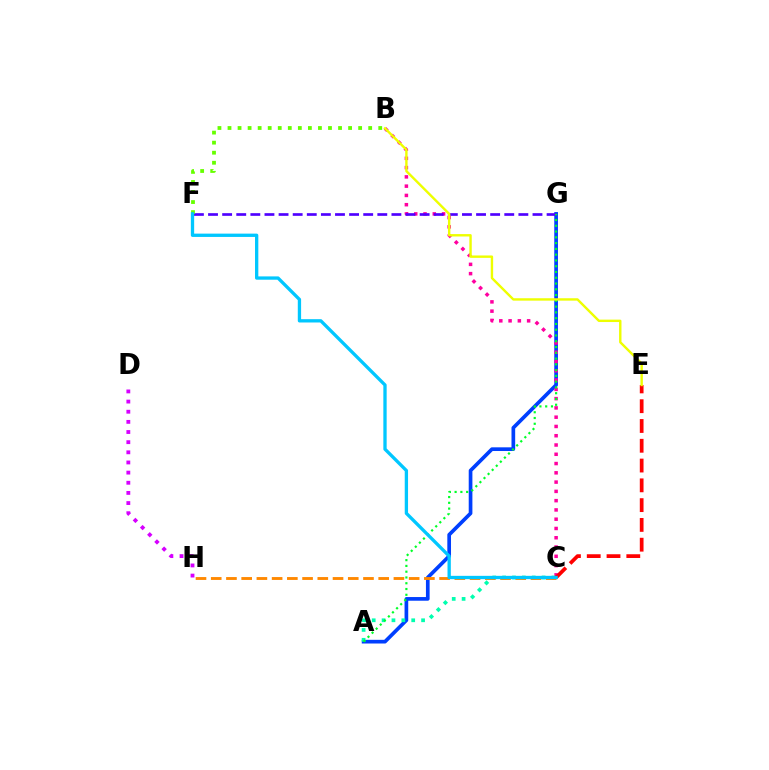{('D', 'H'): [{'color': '#d600ff', 'line_style': 'dotted', 'thickness': 2.76}], ('A', 'G'): [{'color': '#003fff', 'line_style': 'solid', 'thickness': 2.65}, {'color': '#00ff27', 'line_style': 'dotted', 'thickness': 1.57}], ('B', 'C'): [{'color': '#ff00a0', 'line_style': 'dotted', 'thickness': 2.52}], ('A', 'C'): [{'color': '#00ffaf', 'line_style': 'dotted', 'thickness': 2.68}], ('C', 'H'): [{'color': '#ff8800', 'line_style': 'dashed', 'thickness': 2.07}], ('F', 'G'): [{'color': '#4f00ff', 'line_style': 'dashed', 'thickness': 1.92}], ('C', 'E'): [{'color': '#ff0000', 'line_style': 'dashed', 'thickness': 2.69}], ('B', 'F'): [{'color': '#66ff00', 'line_style': 'dotted', 'thickness': 2.73}], ('C', 'F'): [{'color': '#00c7ff', 'line_style': 'solid', 'thickness': 2.38}], ('B', 'E'): [{'color': '#eeff00', 'line_style': 'solid', 'thickness': 1.73}]}